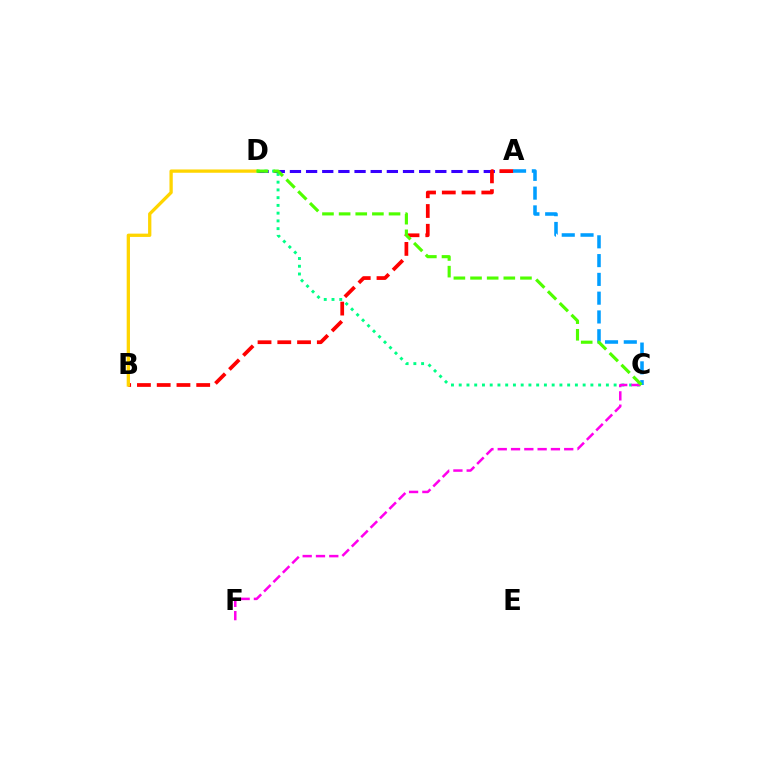{('A', 'D'): [{'color': '#3700ff', 'line_style': 'dashed', 'thickness': 2.19}], ('A', 'B'): [{'color': '#ff0000', 'line_style': 'dashed', 'thickness': 2.68}], ('B', 'D'): [{'color': '#ffd500', 'line_style': 'solid', 'thickness': 2.37}], ('A', 'C'): [{'color': '#009eff', 'line_style': 'dashed', 'thickness': 2.55}], ('C', 'D'): [{'color': '#00ff86', 'line_style': 'dotted', 'thickness': 2.1}, {'color': '#4fff00', 'line_style': 'dashed', 'thickness': 2.26}], ('C', 'F'): [{'color': '#ff00ed', 'line_style': 'dashed', 'thickness': 1.81}]}